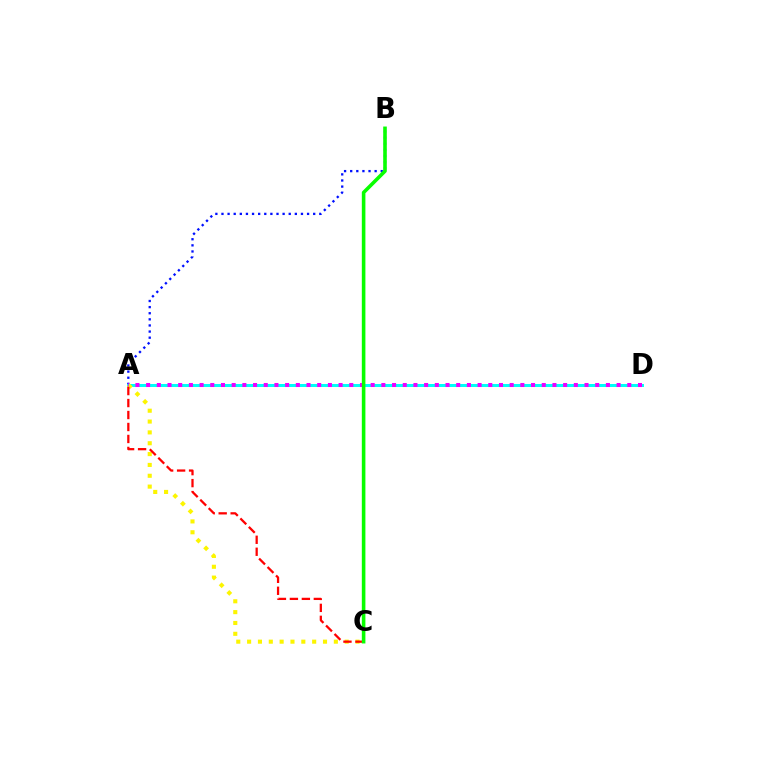{('A', 'B'): [{'color': '#0010ff', 'line_style': 'dotted', 'thickness': 1.66}], ('A', 'D'): [{'color': '#00fff6', 'line_style': 'solid', 'thickness': 2.15}, {'color': '#ee00ff', 'line_style': 'dotted', 'thickness': 2.91}], ('A', 'C'): [{'color': '#fcf500', 'line_style': 'dotted', 'thickness': 2.95}, {'color': '#ff0000', 'line_style': 'dashed', 'thickness': 1.63}], ('B', 'C'): [{'color': '#08ff00', 'line_style': 'solid', 'thickness': 2.58}]}